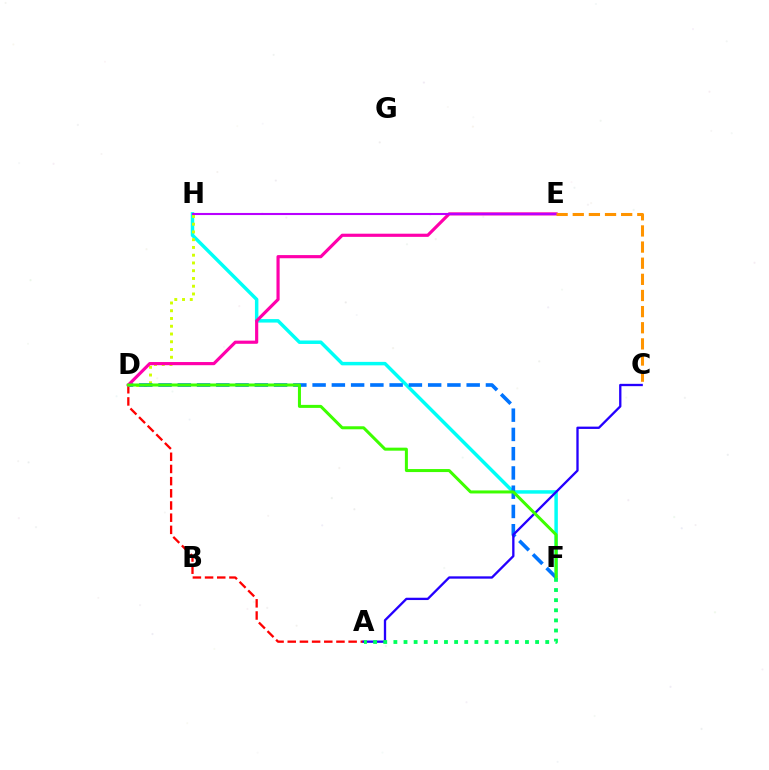{('A', 'D'): [{'color': '#ff0000', 'line_style': 'dashed', 'thickness': 1.65}], ('F', 'H'): [{'color': '#00fff6', 'line_style': 'solid', 'thickness': 2.5}], ('D', 'H'): [{'color': '#d1ff00', 'line_style': 'dotted', 'thickness': 2.11}], ('D', 'F'): [{'color': '#0074ff', 'line_style': 'dashed', 'thickness': 2.62}, {'color': '#3dff00', 'line_style': 'solid', 'thickness': 2.17}], ('D', 'E'): [{'color': '#ff00ac', 'line_style': 'solid', 'thickness': 2.27}], ('A', 'C'): [{'color': '#2500ff', 'line_style': 'solid', 'thickness': 1.67}], ('E', 'H'): [{'color': '#b900ff', 'line_style': 'solid', 'thickness': 1.51}], ('C', 'E'): [{'color': '#ff9400', 'line_style': 'dashed', 'thickness': 2.19}], ('A', 'F'): [{'color': '#00ff5c', 'line_style': 'dotted', 'thickness': 2.75}]}